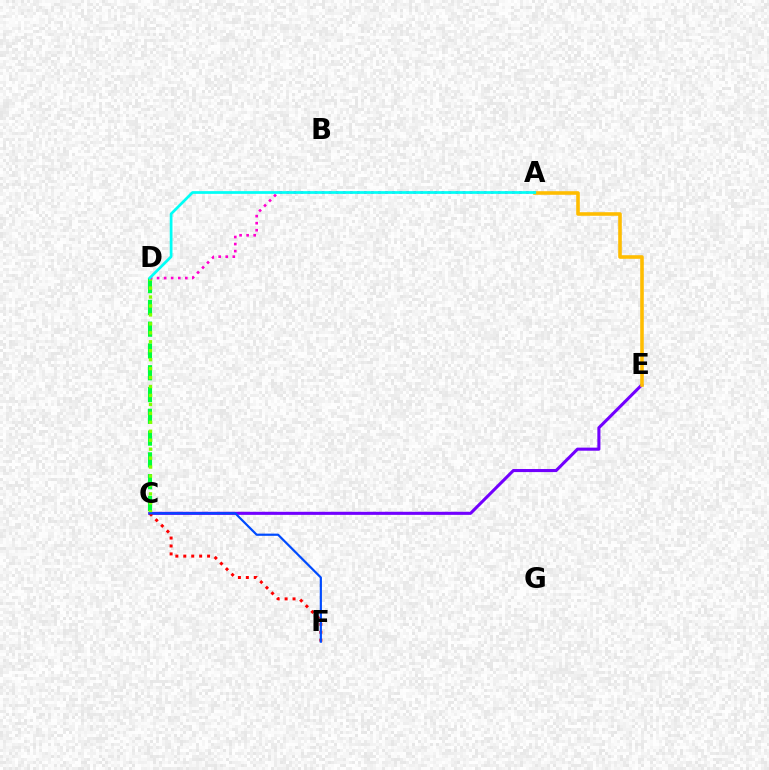{('C', 'D'): [{'color': '#00ff39', 'line_style': 'dashed', 'thickness': 2.96}, {'color': '#84ff00', 'line_style': 'dotted', 'thickness': 2.43}], ('C', 'E'): [{'color': '#7200ff', 'line_style': 'solid', 'thickness': 2.21}], ('A', 'D'): [{'color': '#ff00cf', 'line_style': 'dotted', 'thickness': 1.91}, {'color': '#00fff6', 'line_style': 'solid', 'thickness': 1.97}], ('C', 'F'): [{'color': '#ff0000', 'line_style': 'dotted', 'thickness': 2.16}, {'color': '#004bff', 'line_style': 'solid', 'thickness': 1.59}], ('A', 'E'): [{'color': '#ffbd00', 'line_style': 'solid', 'thickness': 2.58}]}